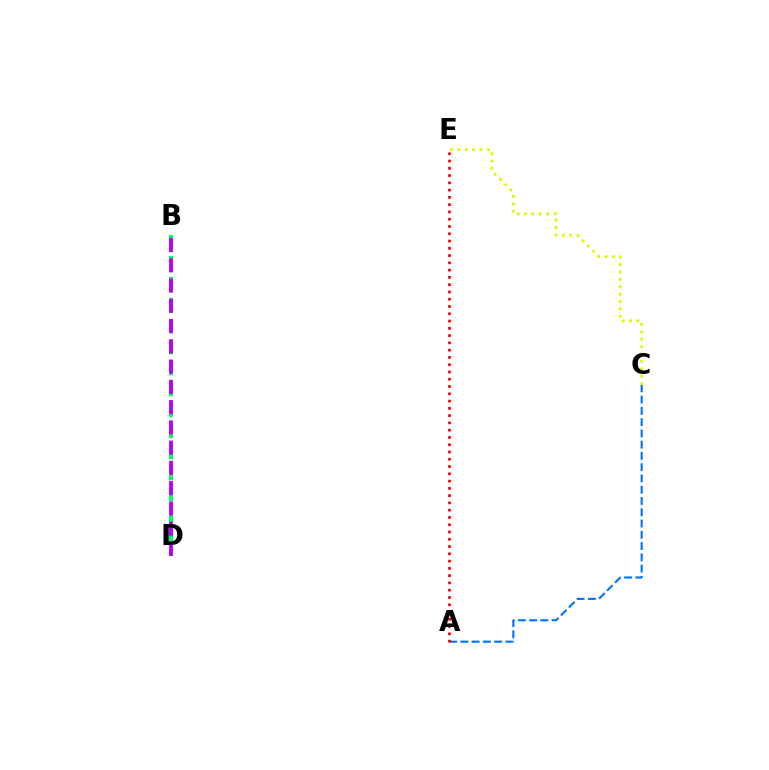{('C', 'E'): [{'color': '#d1ff00', 'line_style': 'dotted', 'thickness': 2.01}], ('B', 'D'): [{'color': '#00ff5c', 'line_style': 'dashed', 'thickness': 2.85}, {'color': '#b900ff', 'line_style': 'dashed', 'thickness': 2.75}], ('A', 'C'): [{'color': '#0074ff', 'line_style': 'dashed', 'thickness': 1.53}], ('A', 'E'): [{'color': '#ff0000', 'line_style': 'dotted', 'thickness': 1.98}]}